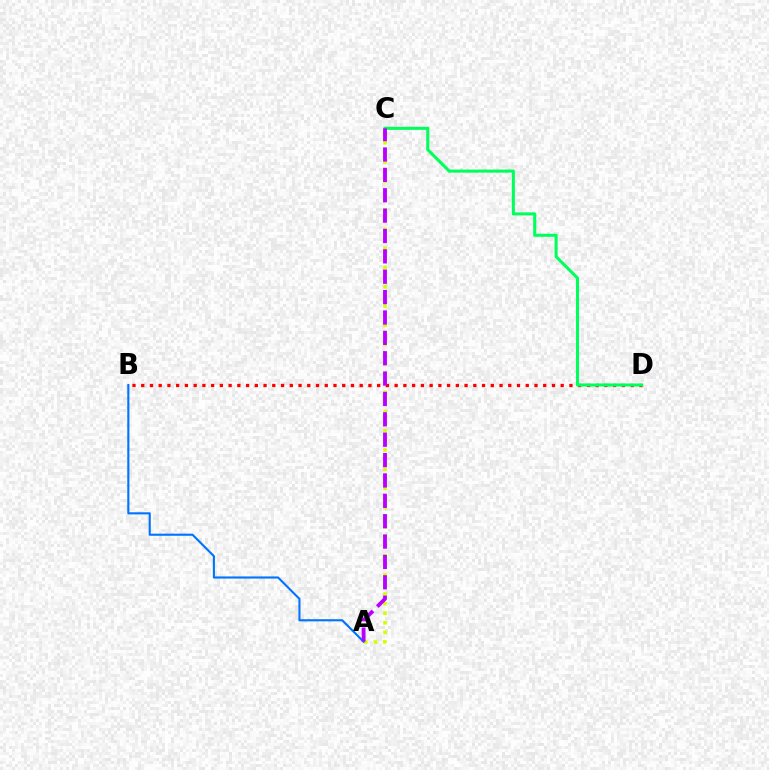{('B', 'D'): [{'color': '#ff0000', 'line_style': 'dotted', 'thickness': 2.37}], ('A', 'C'): [{'color': '#d1ff00', 'line_style': 'dotted', 'thickness': 2.61}, {'color': '#b900ff', 'line_style': 'dashed', 'thickness': 2.77}], ('A', 'B'): [{'color': '#0074ff', 'line_style': 'solid', 'thickness': 1.52}], ('C', 'D'): [{'color': '#00ff5c', 'line_style': 'solid', 'thickness': 2.21}]}